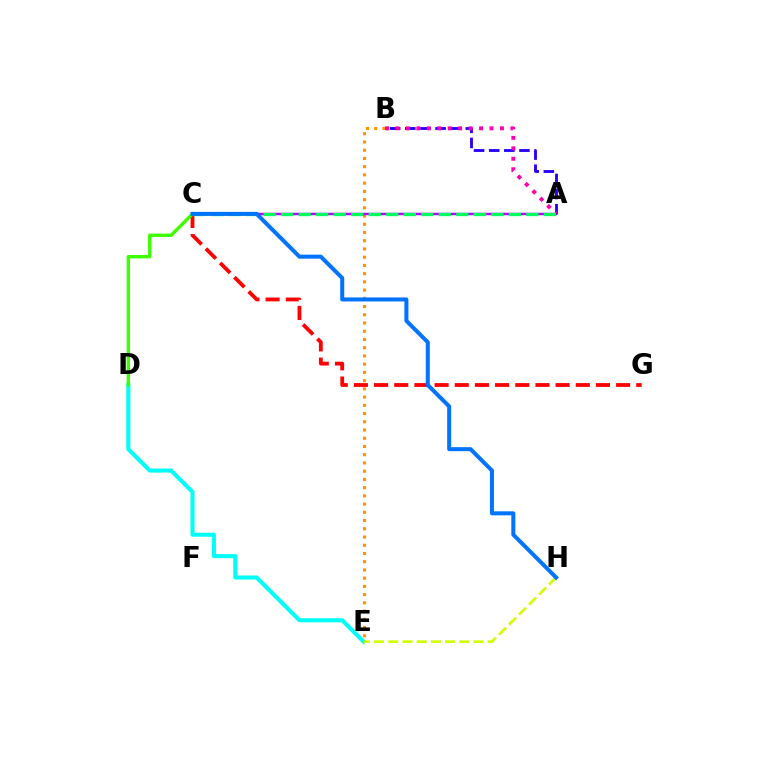{('C', 'G'): [{'color': '#ff0000', 'line_style': 'dashed', 'thickness': 2.74}], ('B', 'E'): [{'color': '#ff9400', 'line_style': 'dotted', 'thickness': 2.24}], ('A', 'C'): [{'color': '#b900ff', 'line_style': 'solid', 'thickness': 1.77}, {'color': '#00ff5c', 'line_style': 'dashed', 'thickness': 2.38}], ('A', 'B'): [{'color': '#2500ff', 'line_style': 'dashed', 'thickness': 2.05}, {'color': '#ff00ac', 'line_style': 'dotted', 'thickness': 2.84}], ('D', 'E'): [{'color': '#00fff6', 'line_style': 'solid', 'thickness': 2.93}], ('C', 'D'): [{'color': '#3dff00', 'line_style': 'solid', 'thickness': 2.43}], ('E', 'H'): [{'color': '#d1ff00', 'line_style': 'dashed', 'thickness': 1.93}], ('C', 'H'): [{'color': '#0074ff', 'line_style': 'solid', 'thickness': 2.89}]}